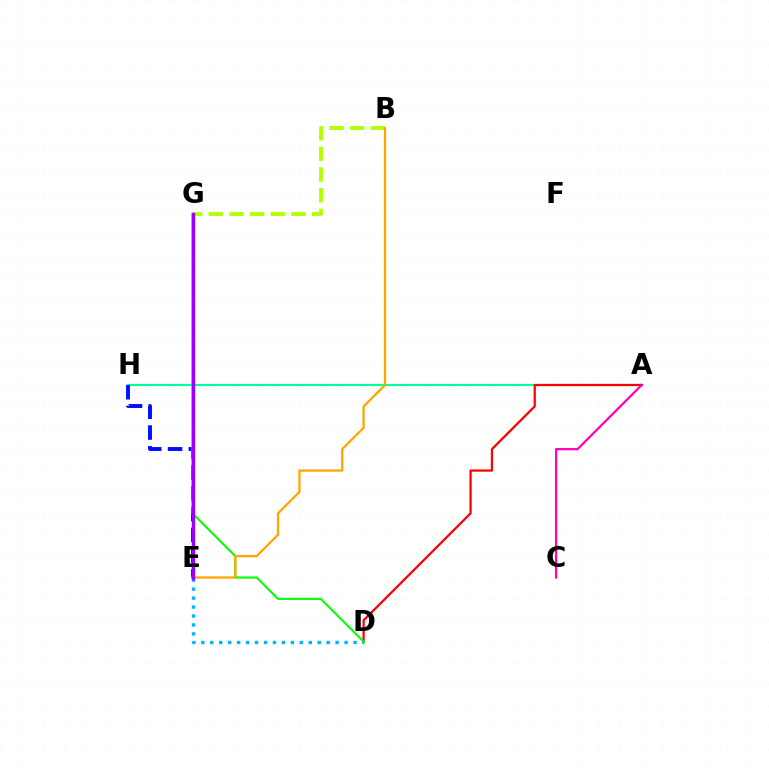{('A', 'H'): [{'color': '#00ff9d', 'line_style': 'solid', 'thickness': 1.54}], ('A', 'D'): [{'color': '#ff0000', 'line_style': 'solid', 'thickness': 1.62}], ('E', 'H'): [{'color': '#0010ff', 'line_style': 'dashed', 'thickness': 2.82}], ('A', 'C'): [{'color': '#ff00bd', 'line_style': 'solid', 'thickness': 1.62}], ('B', 'G'): [{'color': '#b3ff00', 'line_style': 'dashed', 'thickness': 2.81}], ('D', 'E'): [{'color': '#00b5ff', 'line_style': 'dotted', 'thickness': 2.43}], ('D', 'G'): [{'color': '#08ff00', 'line_style': 'solid', 'thickness': 1.51}], ('B', 'E'): [{'color': '#ffa500', 'line_style': 'solid', 'thickness': 1.63}], ('E', 'G'): [{'color': '#9b00ff', 'line_style': 'solid', 'thickness': 2.45}]}